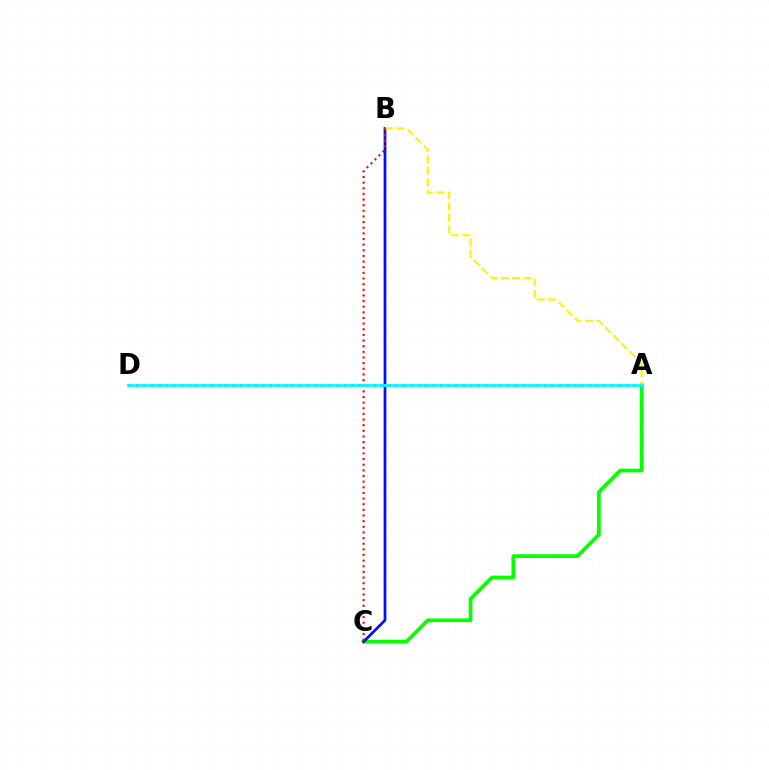{('A', 'C'): [{'color': '#08ff00', 'line_style': 'solid', 'thickness': 2.69}], ('A', 'D'): [{'color': '#ee00ff', 'line_style': 'dotted', 'thickness': 2.02}, {'color': '#00fff6', 'line_style': 'solid', 'thickness': 1.99}], ('B', 'C'): [{'color': '#0010ff', 'line_style': 'solid', 'thickness': 1.97}, {'color': '#ff0000', 'line_style': 'dotted', 'thickness': 1.53}], ('A', 'B'): [{'color': '#fcf500', 'line_style': 'dashed', 'thickness': 1.56}]}